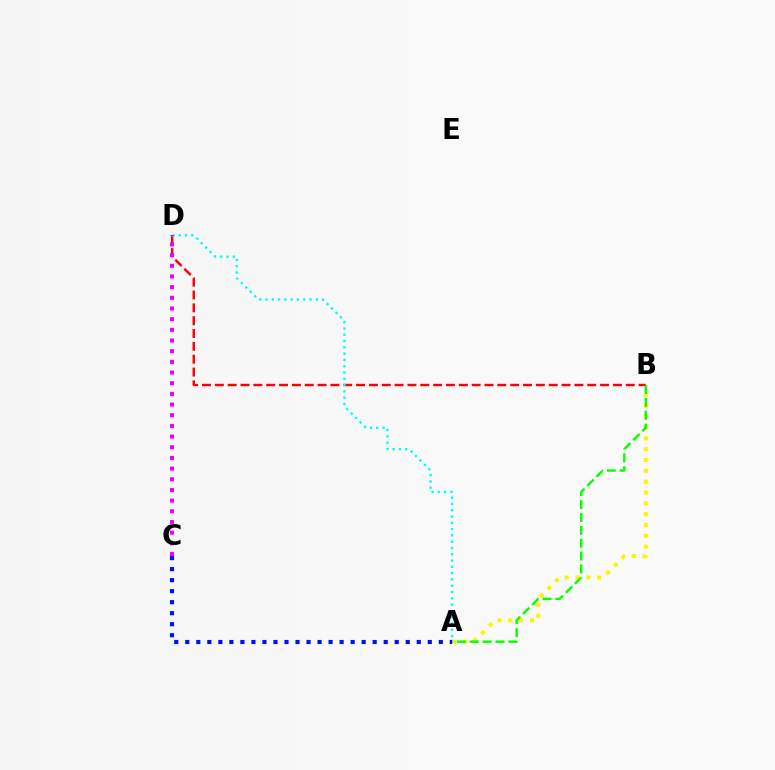{('A', 'B'): [{'color': '#fcf500', 'line_style': 'dotted', 'thickness': 2.94}, {'color': '#08ff00', 'line_style': 'dashed', 'thickness': 1.75}], ('B', 'D'): [{'color': '#ff0000', 'line_style': 'dashed', 'thickness': 1.74}], ('A', 'D'): [{'color': '#00fff6', 'line_style': 'dotted', 'thickness': 1.71}], ('A', 'C'): [{'color': '#0010ff', 'line_style': 'dotted', 'thickness': 2.99}], ('C', 'D'): [{'color': '#ee00ff', 'line_style': 'dotted', 'thickness': 2.9}]}